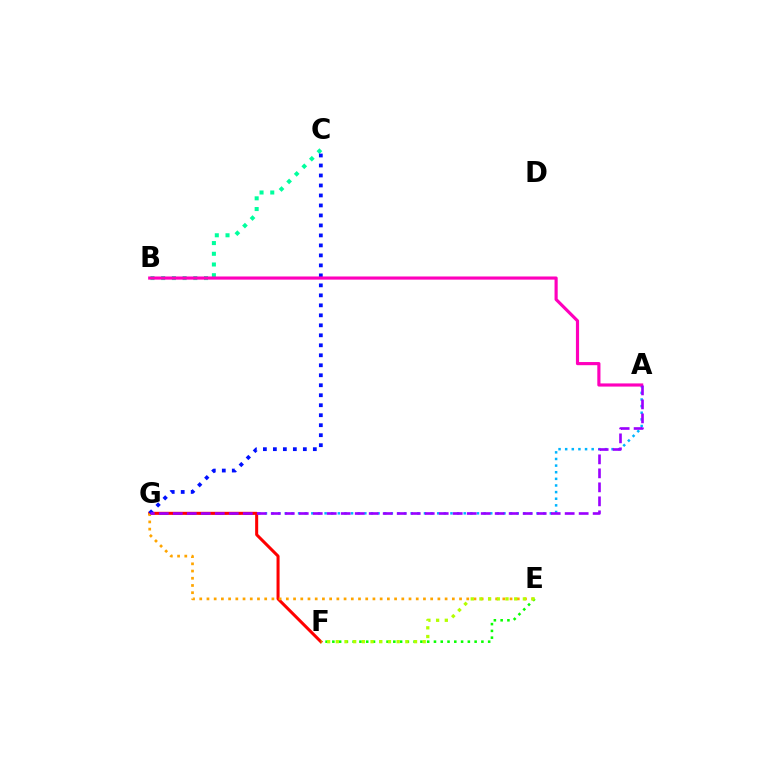{('A', 'G'): [{'color': '#00b5ff', 'line_style': 'dotted', 'thickness': 1.8}, {'color': '#9b00ff', 'line_style': 'dashed', 'thickness': 1.9}], ('E', 'F'): [{'color': '#08ff00', 'line_style': 'dotted', 'thickness': 1.84}, {'color': '#b3ff00', 'line_style': 'dotted', 'thickness': 2.36}], ('F', 'G'): [{'color': '#ff0000', 'line_style': 'solid', 'thickness': 2.18}], ('E', 'G'): [{'color': '#ffa500', 'line_style': 'dotted', 'thickness': 1.96}], ('B', 'C'): [{'color': '#00ff9d', 'line_style': 'dotted', 'thickness': 2.91}], ('C', 'G'): [{'color': '#0010ff', 'line_style': 'dotted', 'thickness': 2.71}], ('A', 'B'): [{'color': '#ff00bd', 'line_style': 'solid', 'thickness': 2.27}]}